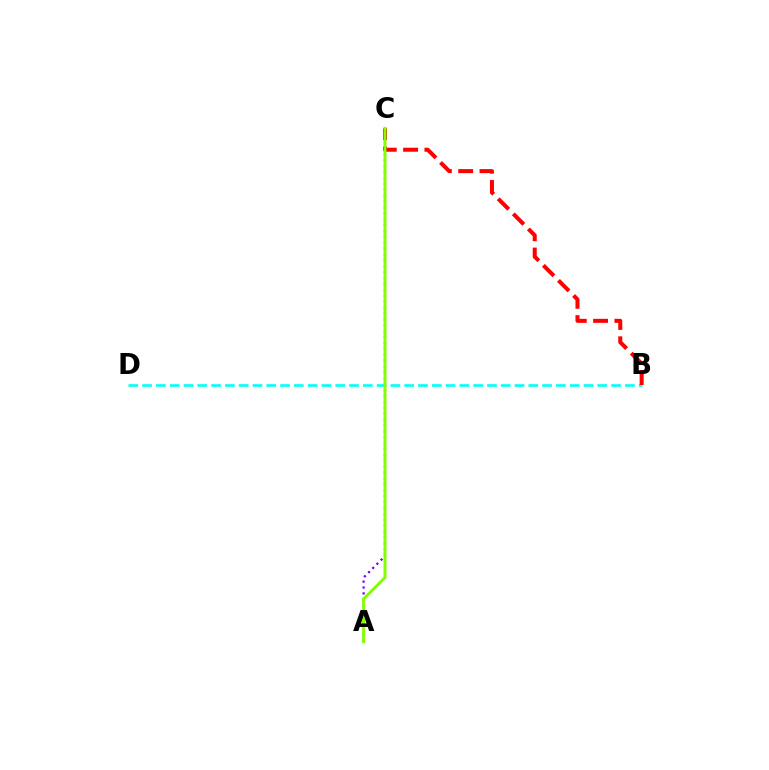{('B', 'D'): [{'color': '#00fff6', 'line_style': 'dashed', 'thickness': 1.87}], ('B', 'C'): [{'color': '#ff0000', 'line_style': 'dashed', 'thickness': 2.9}], ('A', 'C'): [{'color': '#7200ff', 'line_style': 'dotted', 'thickness': 1.6}, {'color': '#84ff00', 'line_style': 'solid', 'thickness': 2.12}]}